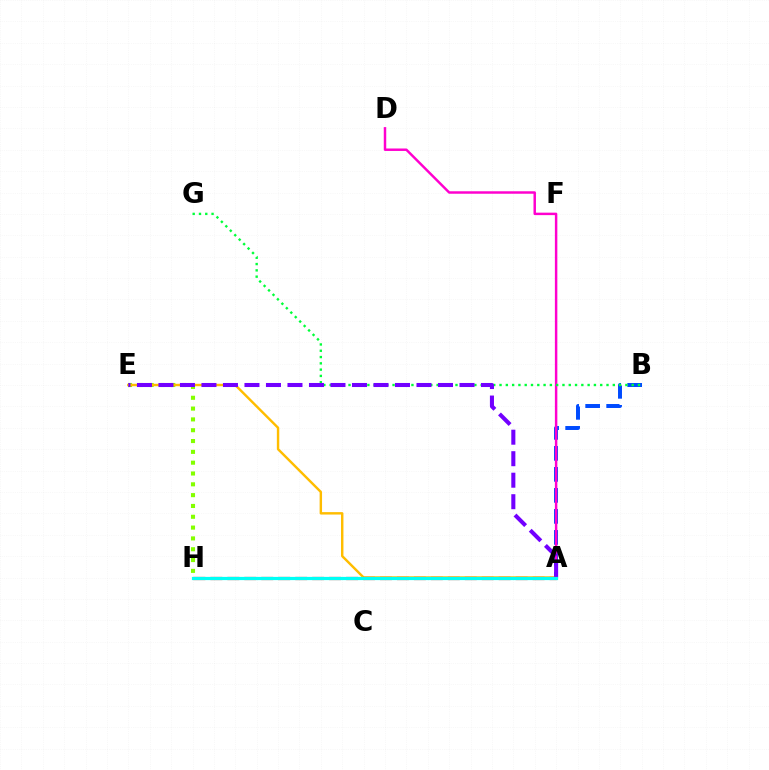{('E', 'H'): [{'color': '#84ff00', 'line_style': 'dotted', 'thickness': 2.94}], ('A', 'B'): [{'color': '#004bff', 'line_style': 'dashed', 'thickness': 2.85}], ('A', 'D'): [{'color': '#ff00cf', 'line_style': 'solid', 'thickness': 1.78}], ('B', 'G'): [{'color': '#00ff39', 'line_style': 'dotted', 'thickness': 1.71}], ('A', 'E'): [{'color': '#ffbd00', 'line_style': 'solid', 'thickness': 1.75}, {'color': '#7200ff', 'line_style': 'dashed', 'thickness': 2.92}], ('A', 'H'): [{'color': '#ff0000', 'line_style': 'dashed', 'thickness': 2.3}, {'color': '#00fff6', 'line_style': 'solid', 'thickness': 2.32}]}